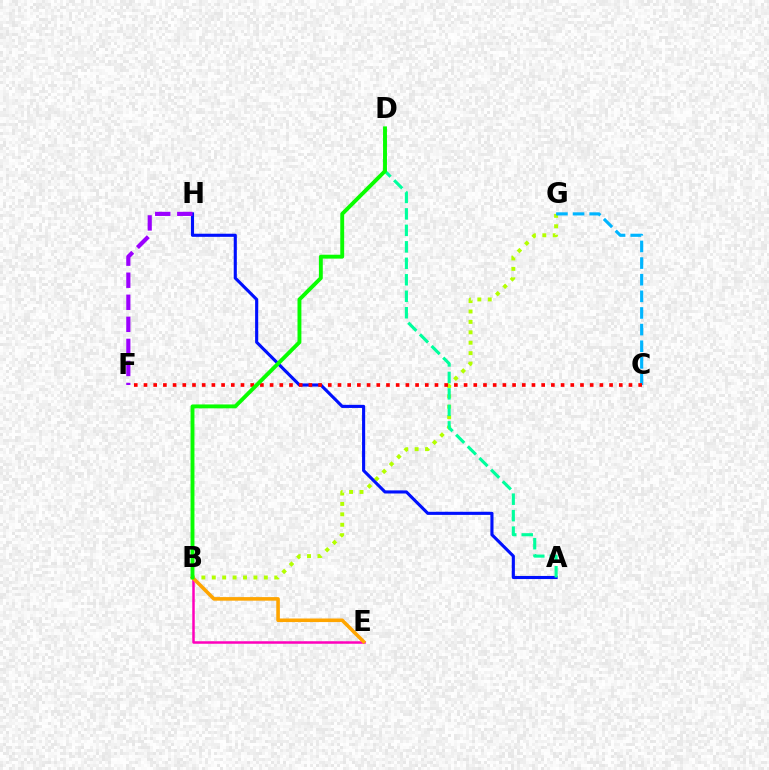{('B', 'G'): [{'color': '#b3ff00', 'line_style': 'dotted', 'thickness': 2.83}], ('B', 'E'): [{'color': '#ff00bd', 'line_style': 'solid', 'thickness': 1.8}, {'color': '#ffa500', 'line_style': 'solid', 'thickness': 2.57}], ('C', 'G'): [{'color': '#00b5ff', 'line_style': 'dashed', 'thickness': 2.26}], ('A', 'H'): [{'color': '#0010ff', 'line_style': 'solid', 'thickness': 2.24}], ('A', 'D'): [{'color': '#00ff9d', 'line_style': 'dashed', 'thickness': 2.24}], ('C', 'F'): [{'color': '#ff0000', 'line_style': 'dotted', 'thickness': 2.64}], ('F', 'H'): [{'color': '#9b00ff', 'line_style': 'dashed', 'thickness': 3.0}], ('B', 'D'): [{'color': '#08ff00', 'line_style': 'solid', 'thickness': 2.8}]}